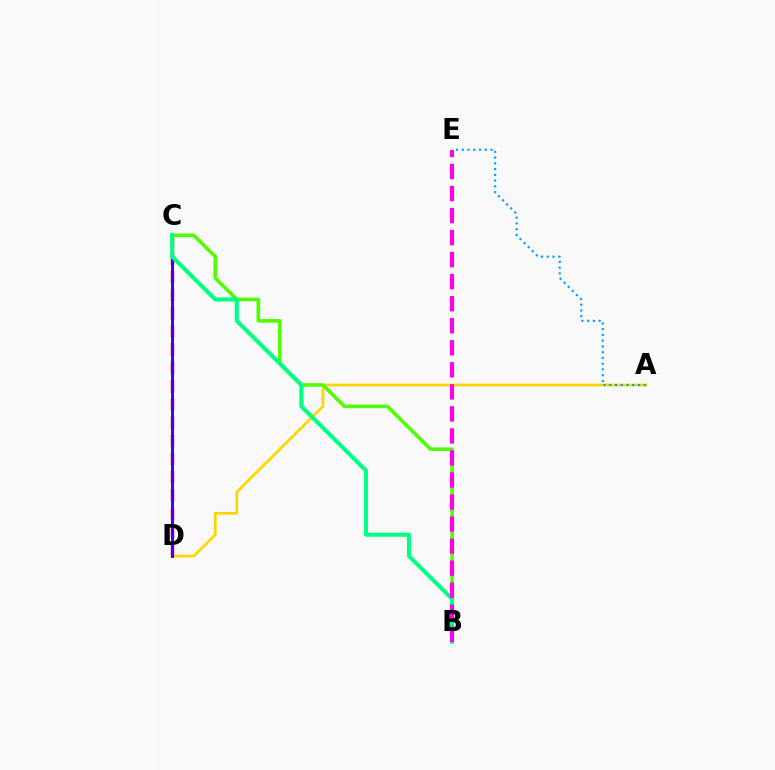{('A', 'D'): [{'color': '#ffd500', 'line_style': 'solid', 'thickness': 1.97}], ('C', 'D'): [{'color': '#ff0000', 'line_style': 'dashed', 'thickness': 2.47}, {'color': '#3700ff', 'line_style': 'solid', 'thickness': 2.11}], ('B', 'C'): [{'color': '#4fff00', 'line_style': 'solid', 'thickness': 2.57}, {'color': '#00ff86', 'line_style': 'solid', 'thickness': 2.94}], ('A', 'E'): [{'color': '#009eff', 'line_style': 'dotted', 'thickness': 1.56}], ('B', 'E'): [{'color': '#ff00ed', 'line_style': 'dashed', 'thickness': 2.99}]}